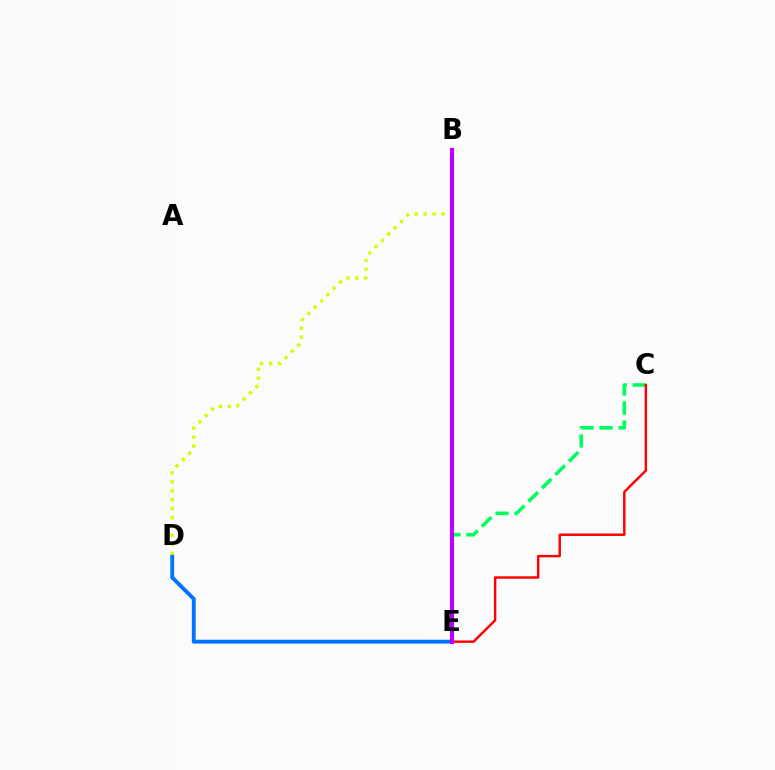{('D', 'E'): [{'color': '#0074ff', 'line_style': 'solid', 'thickness': 2.78}], ('B', 'D'): [{'color': '#d1ff00', 'line_style': 'dotted', 'thickness': 2.43}], ('C', 'E'): [{'color': '#00ff5c', 'line_style': 'dashed', 'thickness': 2.58}, {'color': '#ff0000', 'line_style': 'solid', 'thickness': 1.75}], ('B', 'E'): [{'color': '#b900ff', 'line_style': 'solid', 'thickness': 2.99}]}